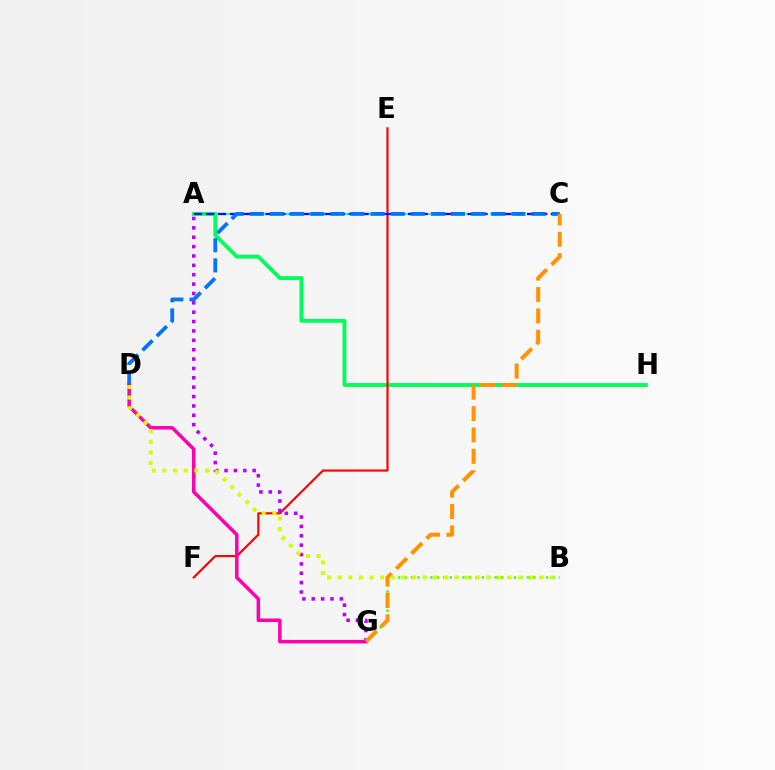{('A', 'C'): [{'color': '#00fff6', 'line_style': 'dashed', 'thickness': 1.67}, {'color': '#2500ff', 'line_style': 'dashed', 'thickness': 1.62}], ('A', 'H'): [{'color': '#00ff5c', 'line_style': 'solid', 'thickness': 2.78}], ('E', 'F'): [{'color': '#ff0000', 'line_style': 'solid', 'thickness': 1.56}], ('C', 'D'): [{'color': '#0074ff', 'line_style': 'dashed', 'thickness': 2.73}], ('B', 'G'): [{'color': '#3dff00', 'line_style': 'dotted', 'thickness': 1.75}], ('D', 'G'): [{'color': '#ff00ac', 'line_style': 'solid', 'thickness': 2.53}], ('A', 'G'): [{'color': '#b900ff', 'line_style': 'dotted', 'thickness': 2.55}], ('C', 'G'): [{'color': '#ff9400', 'line_style': 'dashed', 'thickness': 2.91}], ('B', 'D'): [{'color': '#d1ff00', 'line_style': 'dotted', 'thickness': 2.89}]}